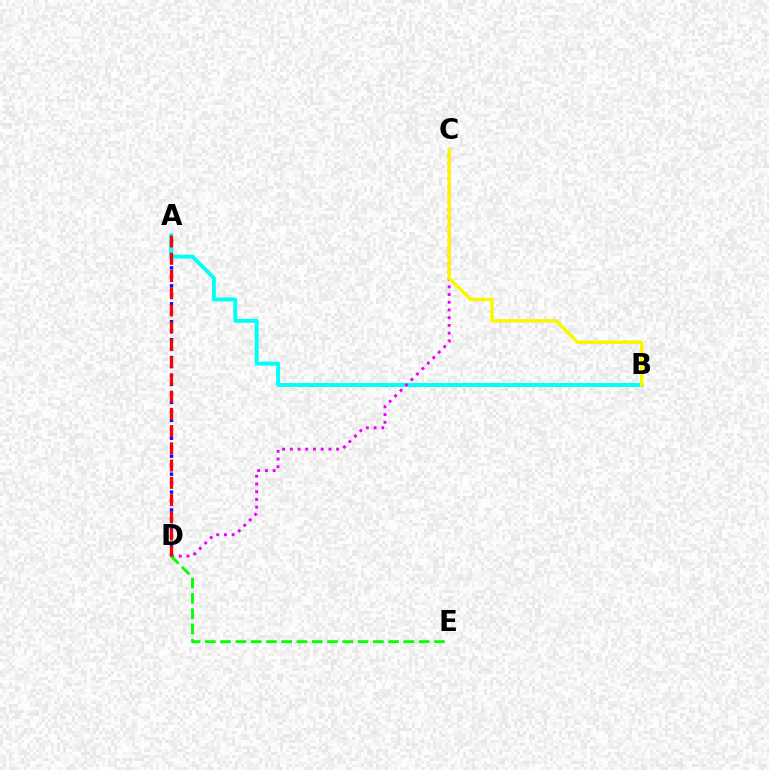{('A', 'D'): [{'color': '#0010ff', 'line_style': 'dotted', 'thickness': 2.44}, {'color': '#ff0000', 'line_style': 'dashed', 'thickness': 2.34}], ('A', 'B'): [{'color': '#00fff6', 'line_style': 'solid', 'thickness': 2.82}], ('C', 'D'): [{'color': '#ee00ff', 'line_style': 'dotted', 'thickness': 2.1}], ('D', 'E'): [{'color': '#08ff00', 'line_style': 'dashed', 'thickness': 2.08}], ('B', 'C'): [{'color': '#fcf500', 'line_style': 'solid', 'thickness': 2.48}]}